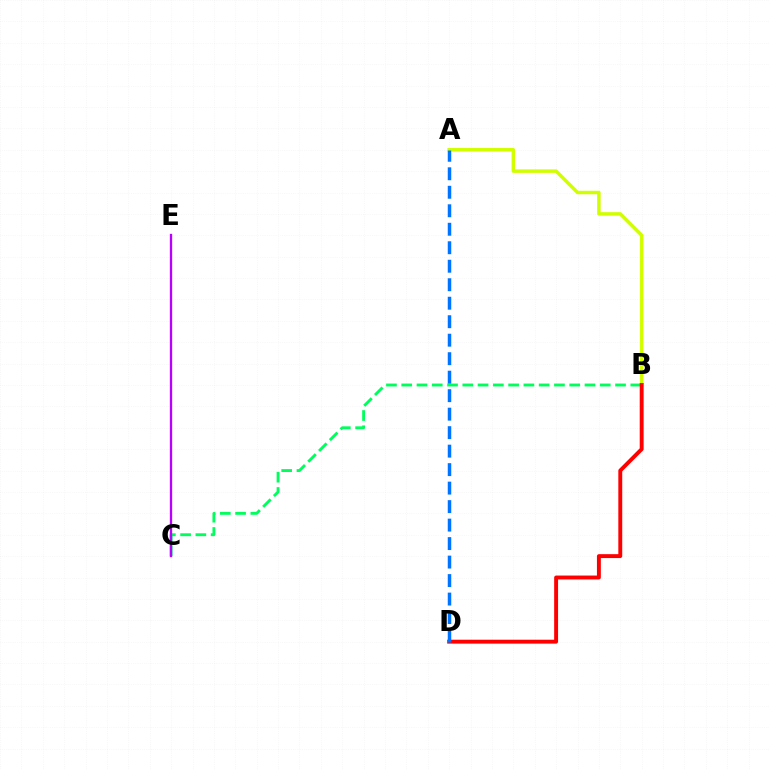{('B', 'C'): [{'color': '#00ff5c', 'line_style': 'dashed', 'thickness': 2.07}], ('A', 'B'): [{'color': '#d1ff00', 'line_style': 'solid', 'thickness': 2.5}], ('C', 'E'): [{'color': '#b900ff', 'line_style': 'solid', 'thickness': 1.67}], ('B', 'D'): [{'color': '#ff0000', 'line_style': 'solid', 'thickness': 2.81}], ('A', 'D'): [{'color': '#0074ff', 'line_style': 'dashed', 'thickness': 2.51}]}